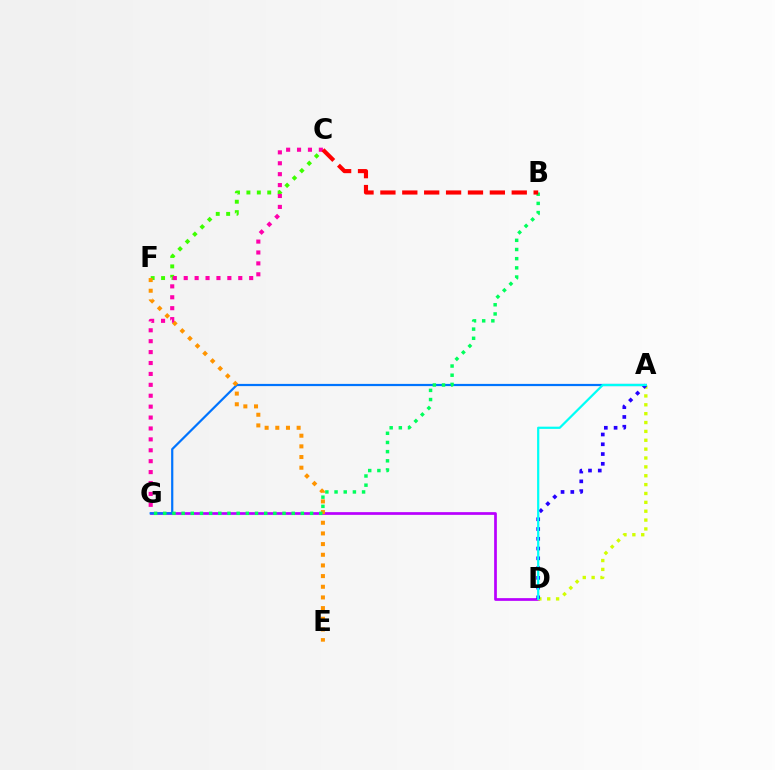{('D', 'G'): [{'color': '#b900ff', 'line_style': 'solid', 'thickness': 1.96}], ('C', 'F'): [{'color': '#3dff00', 'line_style': 'dotted', 'thickness': 2.83}], ('A', 'G'): [{'color': '#0074ff', 'line_style': 'solid', 'thickness': 1.59}], ('A', 'D'): [{'color': '#d1ff00', 'line_style': 'dotted', 'thickness': 2.41}, {'color': '#2500ff', 'line_style': 'dotted', 'thickness': 2.65}, {'color': '#00fff6', 'line_style': 'solid', 'thickness': 1.6}], ('E', 'F'): [{'color': '#ff9400', 'line_style': 'dotted', 'thickness': 2.9}], ('B', 'G'): [{'color': '#00ff5c', 'line_style': 'dotted', 'thickness': 2.49}], ('C', 'G'): [{'color': '#ff00ac', 'line_style': 'dotted', 'thickness': 2.96}], ('B', 'C'): [{'color': '#ff0000', 'line_style': 'dashed', 'thickness': 2.97}]}